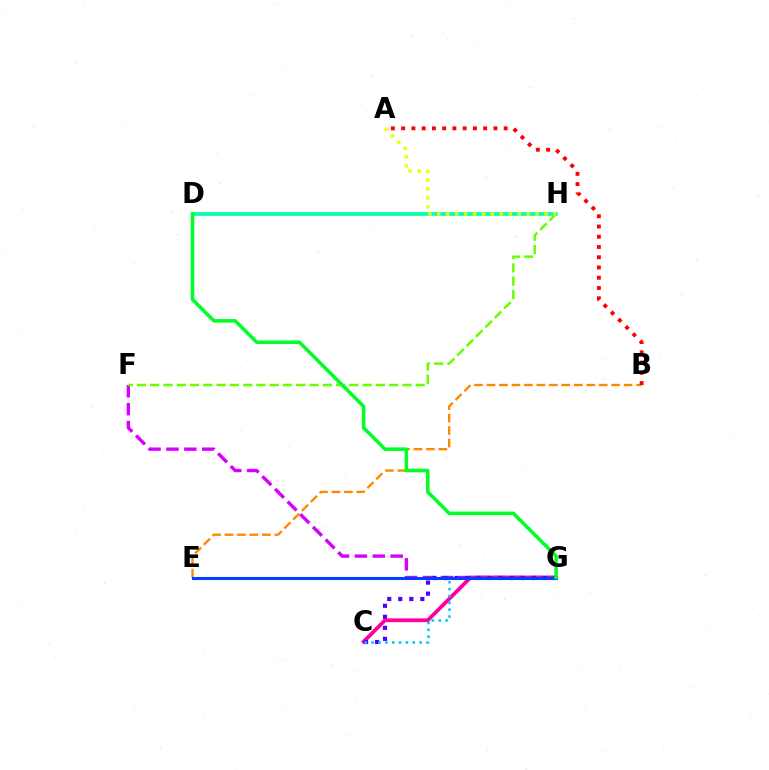{('D', 'H'): [{'color': '#00ffaf', 'line_style': 'solid', 'thickness': 2.63}], ('F', 'G'): [{'color': '#d600ff', 'line_style': 'dashed', 'thickness': 2.43}], ('B', 'E'): [{'color': '#ff8800', 'line_style': 'dashed', 'thickness': 1.69}], ('F', 'H'): [{'color': '#66ff00', 'line_style': 'dashed', 'thickness': 1.8}], ('C', 'G'): [{'color': '#ff00a0', 'line_style': 'solid', 'thickness': 2.74}, {'color': '#4f00ff', 'line_style': 'dotted', 'thickness': 3.0}, {'color': '#00c7ff', 'line_style': 'dotted', 'thickness': 1.86}], ('A', 'B'): [{'color': '#ff0000', 'line_style': 'dotted', 'thickness': 2.79}], ('E', 'G'): [{'color': '#003fff', 'line_style': 'solid', 'thickness': 2.2}], ('A', 'H'): [{'color': '#eeff00', 'line_style': 'dotted', 'thickness': 2.43}], ('D', 'G'): [{'color': '#00ff27', 'line_style': 'solid', 'thickness': 2.55}]}